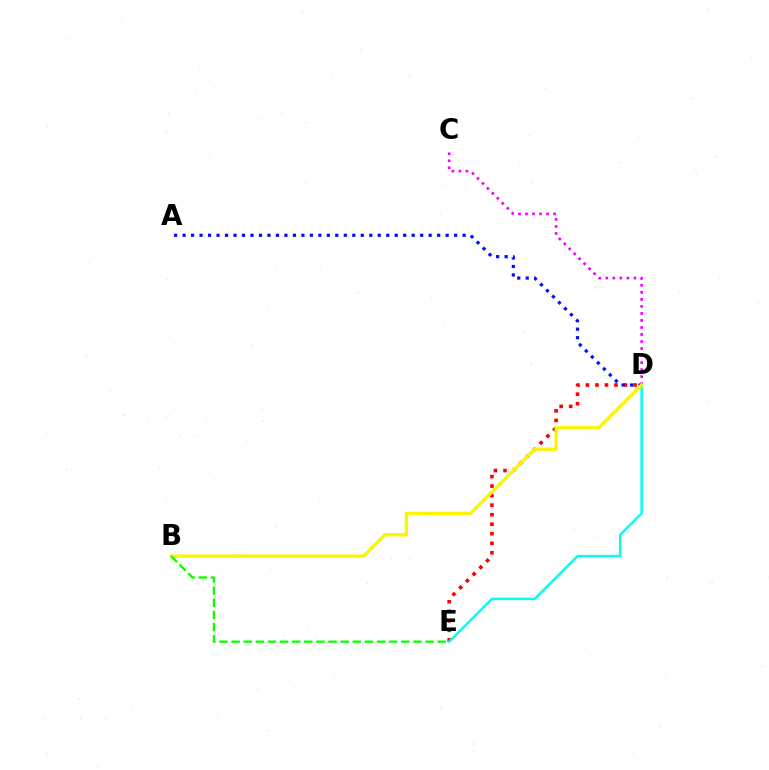{('D', 'E'): [{'color': '#ff0000', 'line_style': 'dotted', 'thickness': 2.59}, {'color': '#00fff6', 'line_style': 'solid', 'thickness': 1.8}], ('A', 'D'): [{'color': '#0010ff', 'line_style': 'dotted', 'thickness': 2.31}], ('C', 'D'): [{'color': '#ee00ff', 'line_style': 'dotted', 'thickness': 1.91}], ('B', 'D'): [{'color': '#fcf500', 'line_style': 'solid', 'thickness': 2.39}], ('B', 'E'): [{'color': '#08ff00', 'line_style': 'dashed', 'thickness': 1.65}]}